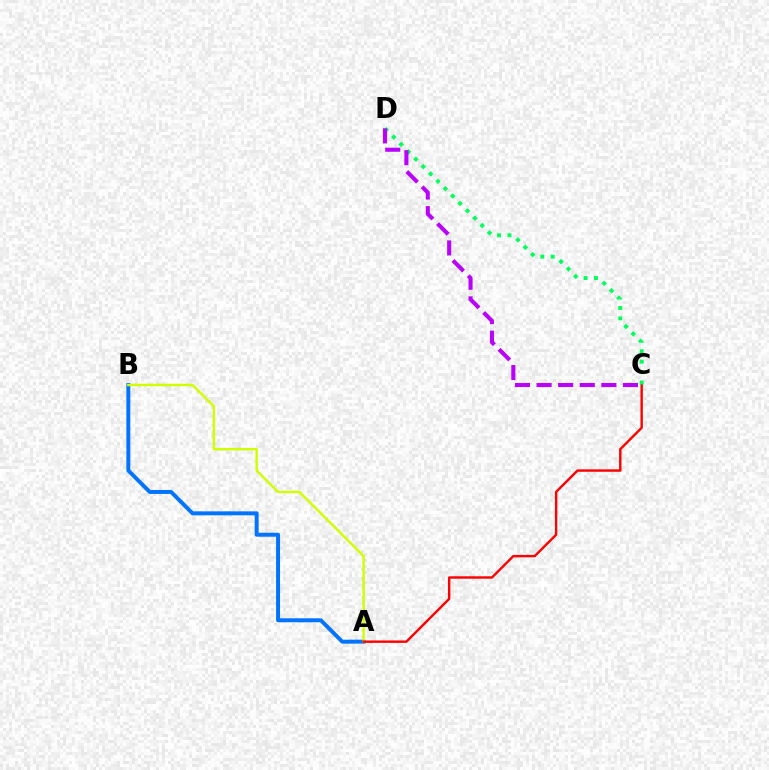{('A', 'B'): [{'color': '#0074ff', 'line_style': 'solid', 'thickness': 2.85}, {'color': '#d1ff00', 'line_style': 'solid', 'thickness': 1.77}], ('A', 'C'): [{'color': '#ff0000', 'line_style': 'solid', 'thickness': 1.74}], ('C', 'D'): [{'color': '#00ff5c', 'line_style': 'dotted', 'thickness': 2.83}, {'color': '#b900ff', 'line_style': 'dashed', 'thickness': 2.93}]}